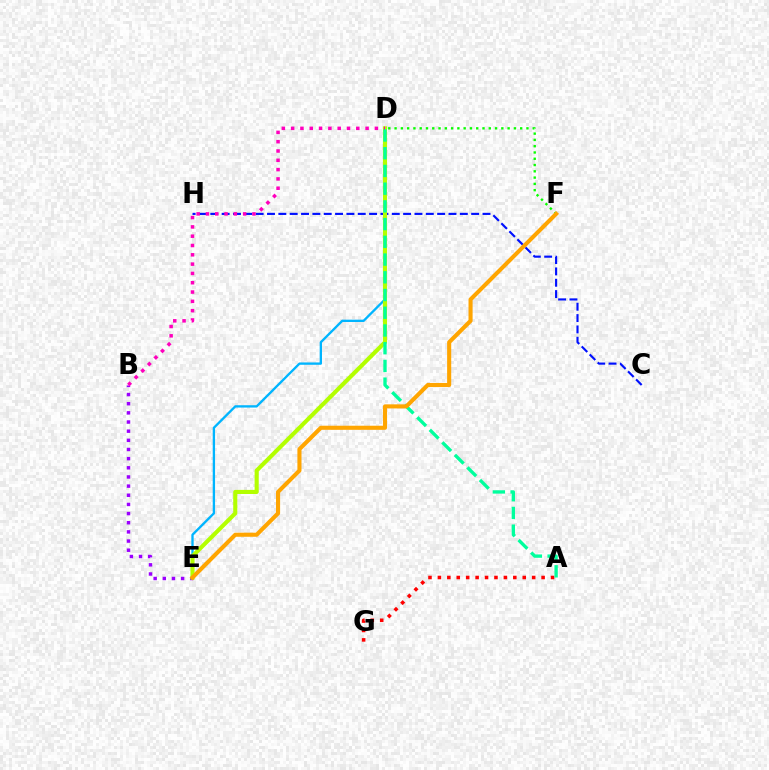{('C', 'H'): [{'color': '#0010ff', 'line_style': 'dashed', 'thickness': 1.54}], ('A', 'G'): [{'color': '#ff0000', 'line_style': 'dotted', 'thickness': 2.56}], ('B', 'E'): [{'color': '#9b00ff', 'line_style': 'dotted', 'thickness': 2.49}], ('D', 'E'): [{'color': '#00b5ff', 'line_style': 'solid', 'thickness': 1.68}, {'color': '#b3ff00', 'line_style': 'solid', 'thickness': 2.96}], ('B', 'D'): [{'color': '#ff00bd', 'line_style': 'dotted', 'thickness': 2.53}], ('D', 'F'): [{'color': '#08ff00', 'line_style': 'dotted', 'thickness': 1.71}], ('A', 'D'): [{'color': '#00ff9d', 'line_style': 'dashed', 'thickness': 2.41}], ('E', 'F'): [{'color': '#ffa500', 'line_style': 'solid', 'thickness': 2.95}]}